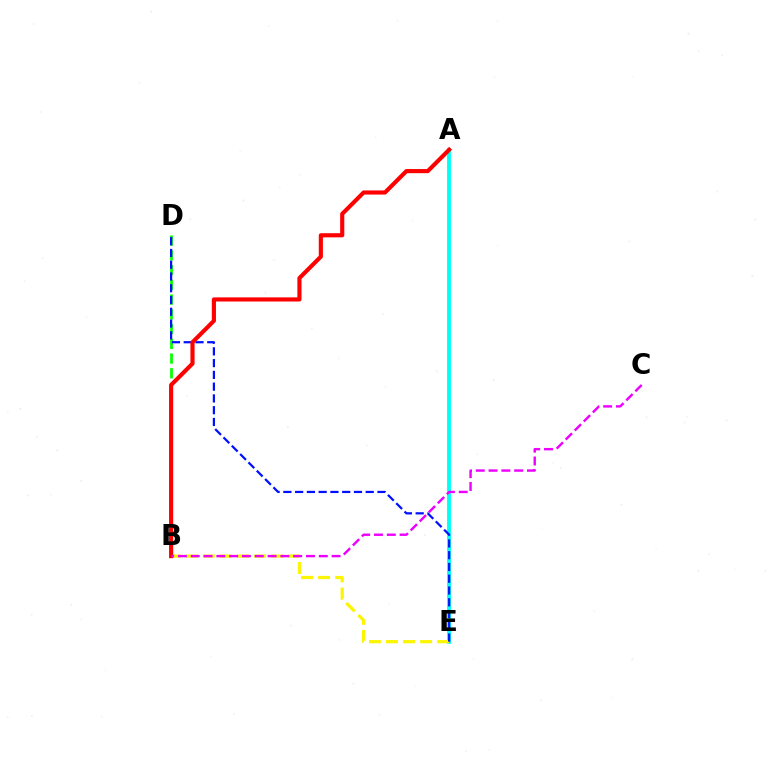{('A', 'E'): [{'color': '#00fff6', 'line_style': 'solid', 'thickness': 2.78}], ('B', 'E'): [{'color': '#fcf500', 'line_style': 'dashed', 'thickness': 2.32}], ('B', 'D'): [{'color': '#08ff00', 'line_style': 'dashed', 'thickness': 2.0}], ('D', 'E'): [{'color': '#0010ff', 'line_style': 'dashed', 'thickness': 1.6}], ('A', 'B'): [{'color': '#ff0000', 'line_style': 'solid', 'thickness': 2.97}], ('B', 'C'): [{'color': '#ee00ff', 'line_style': 'dashed', 'thickness': 1.74}]}